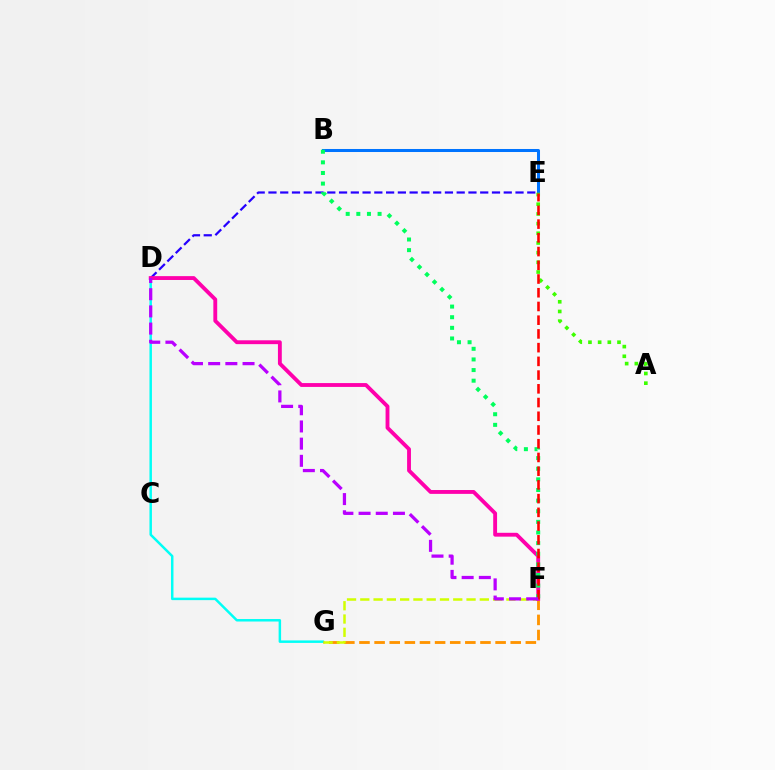{('D', 'G'): [{'color': '#00fff6', 'line_style': 'solid', 'thickness': 1.79}], ('F', 'G'): [{'color': '#ff9400', 'line_style': 'dashed', 'thickness': 2.05}, {'color': '#d1ff00', 'line_style': 'dashed', 'thickness': 1.8}], ('B', 'E'): [{'color': '#0074ff', 'line_style': 'solid', 'thickness': 2.18}], ('D', 'E'): [{'color': '#2500ff', 'line_style': 'dashed', 'thickness': 1.6}], ('A', 'E'): [{'color': '#3dff00', 'line_style': 'dotted', 'thickness': 2.63}], ('D', 'F'): [{'color': '#ff00ac', 'line_style': 'solid', 'thickness': 2.77}, {'color': '#b900ff', 'line_style': 'dashed', 'thickness': 2.33}], ('B', 'F'): [{'color': '#00ff5c', 'line_style': 'dotted', 'thickness': 2.89}], ('E', 'F'): [{'color': '#ff0000', 'line_style': 'dashed', 'thickness': 1.86}]}